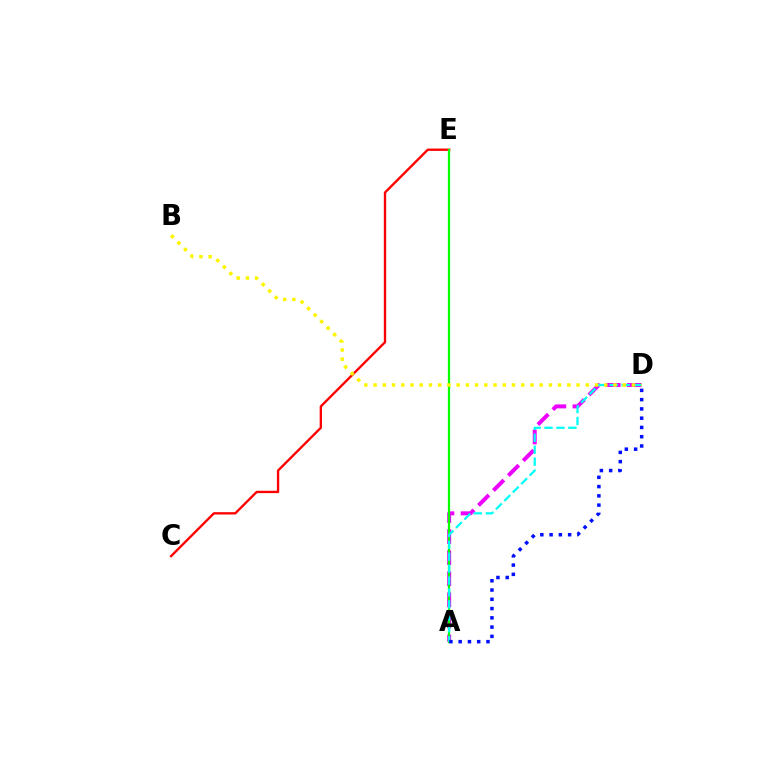{('A', 'D'): [{'color': '#ee00ff', 'line_style': 'dashed', 'thickness': 2.86}, {'color': '#00fff6', 'line_style': 'dashed', 'thickness': 1.62}, {'color': '#0010ff', 'line_style': 'dotted', 'thickness': 2.52}], ('C', 'E'): [{'color': '#ff0000', 'line_style': 'solid', 'thickness': 1.69}], ('A', 'E'): [{'color': '#08ff00', 'line_style': 'solid', 'thickness': 1.63}], ('B', 'D'): [{'color': '#fcf500', 'line_style': 'dotted', 'thickness': 2.51}]}